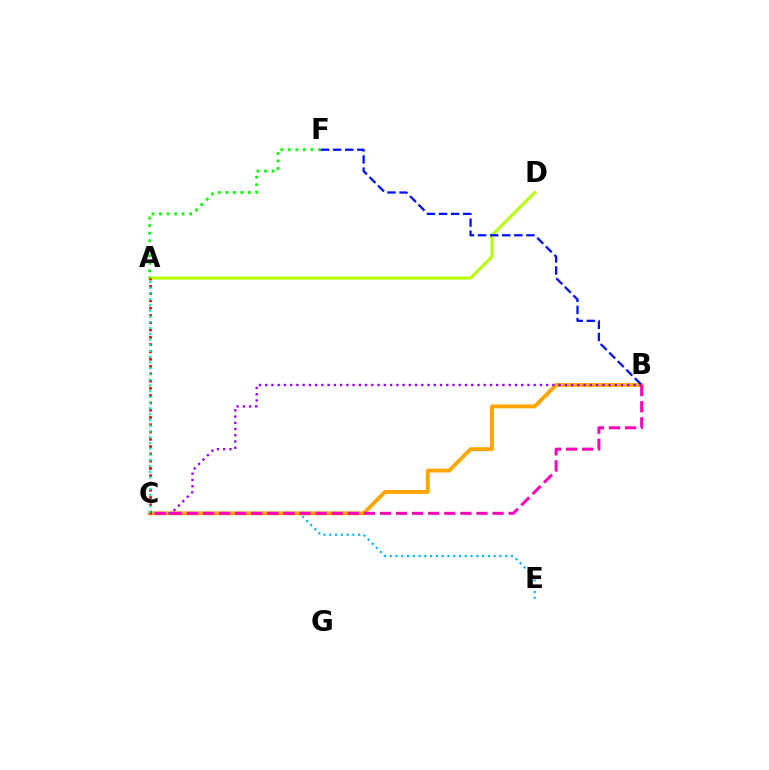{('A', 'D'): [{'color': '#b3ff00', 'line_style': 'solid', 'thickness': 2.17}], ('C', 'E'): [{'color': '#00b5ff', 'line_style': 'dotted', 'thickness': 1.57}], ('B', 'C'): [{'color': '#ffa500', 'line_style': 'solid', 'thickness': 2.8}, {'color': '#9b00ff', 'line_style': 'dotted', 'thickness': 1.7}, {'color': '#ff00bd', 'line_style': 'dashed', 'thickness': 2.18}], ('A', 'F'): [{'color': '#08ff00', 'line_style': 'dotted', 'thickness': 2.04}], ('A', 'C'): [{'color': '#ff0000', 'line_style': 'dotted', 'thickness': 1.98}, {'color': '#00ff9d', 'line_style': 'dotted', 'thickness': 1.56}], ('B', 'F'): [{'color': '#0010ff', 'line_style': 'dashed', 'thickness': 1.64}]}